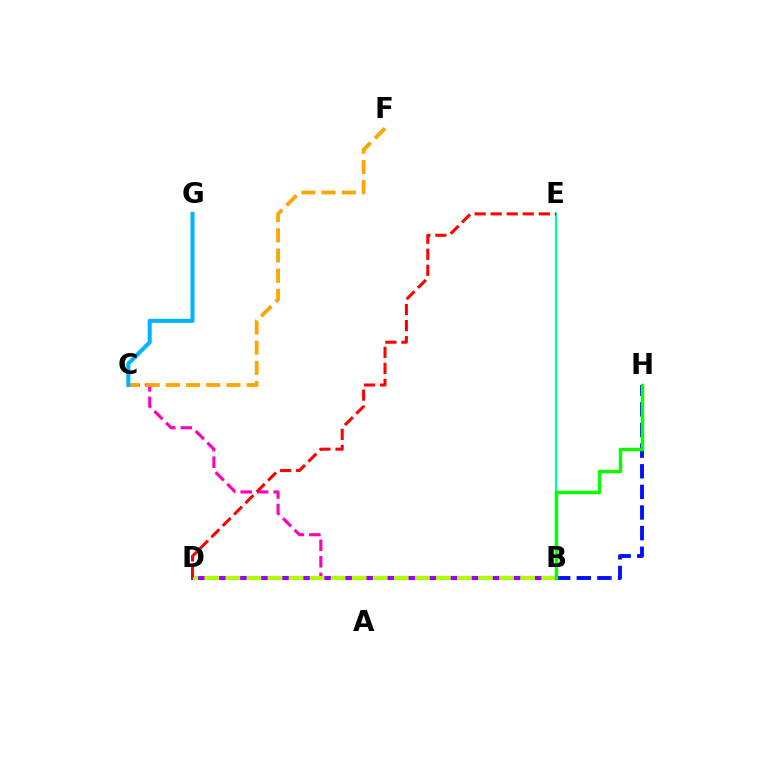{('B', 'C'): [{'color': '#ff00bd', 'line_style': 'dashed', 'thickness': 2.24}], ('B', 'H'): [{'color': '#0010ff', 'line_style': 'dashed', 'thickness': 2.8}, {'color': '#08ff00', 'line_style': 'solid', 'thickness': 2.47}], ('B', 'E'): [{'color': '#00ff9d', 'line_style': 'solid', 'thickness': 1.64}], ('C', 'F'): [{'color': '#ffa500', 'line_style': 'dashed', 'thickness': 2.74}], ('B', 'D'): [{'color': '#9b00ff', 'line_style': 'solid', 'thickness': 2.93}, {'color': '#b3ff00', 'line_style': 'dashed', 'thickness': 2.86}], ('C', 'G'): [{'color': '#00b5ff', 'line_style': 'solid', 'thickness': 2.91}], ('D', 'E'): [{'color': '#ff0000', 'line_style': 'dashed', 'thickness': 2.18}]}